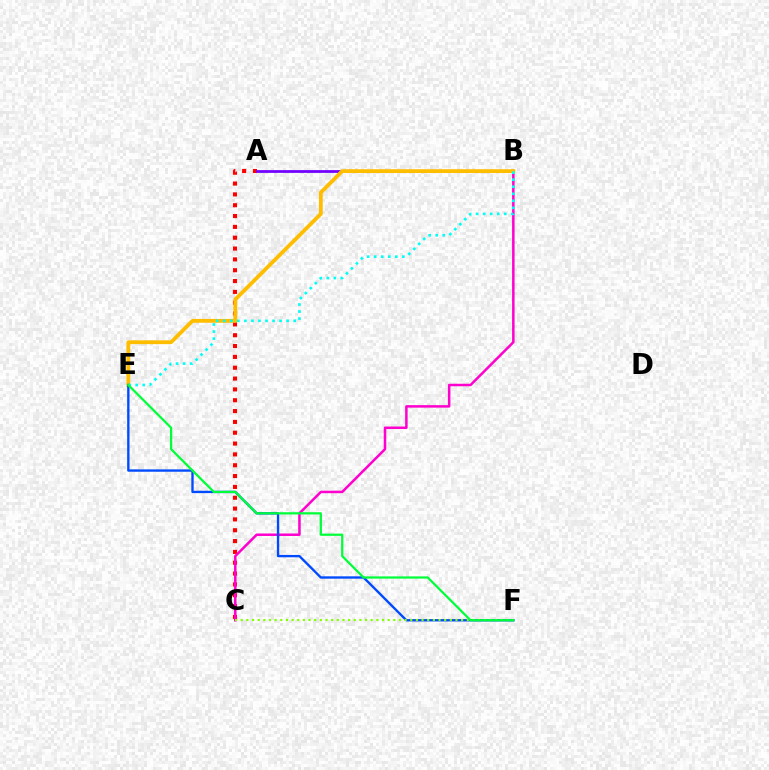{('A', 'C'): [{'color': '#ff0000', 'line_style': 'dotted', 'thickness': 2.94}], ('A', 'B'): [{'color': '#7200ff', 'line_style': 'solid', 'thickness': 1.99}], ('B', 'C'): [{'color': '#ff00cf', 'line_style': 'solid', 'thickness': 1.8}], ('B', 'E'): [{'color': '#ffbd00', 'line_style': 'solid', 'thickness': 2.74}, {'color': '#00fff6', 'line_style': 'dotted', 'thickness': 1.91}], ('E', 'F'): [{'color': '#004bff', 'line_style': 'solid', 'thickness': 1.7}, {'color': '#00ff39', 'line_style': 'solid', 'thickness': 1.61}], ('C', 'F'): [{'color': '#84ff00', 'line_style': 'dotted', 'thickness': 1.54}]}